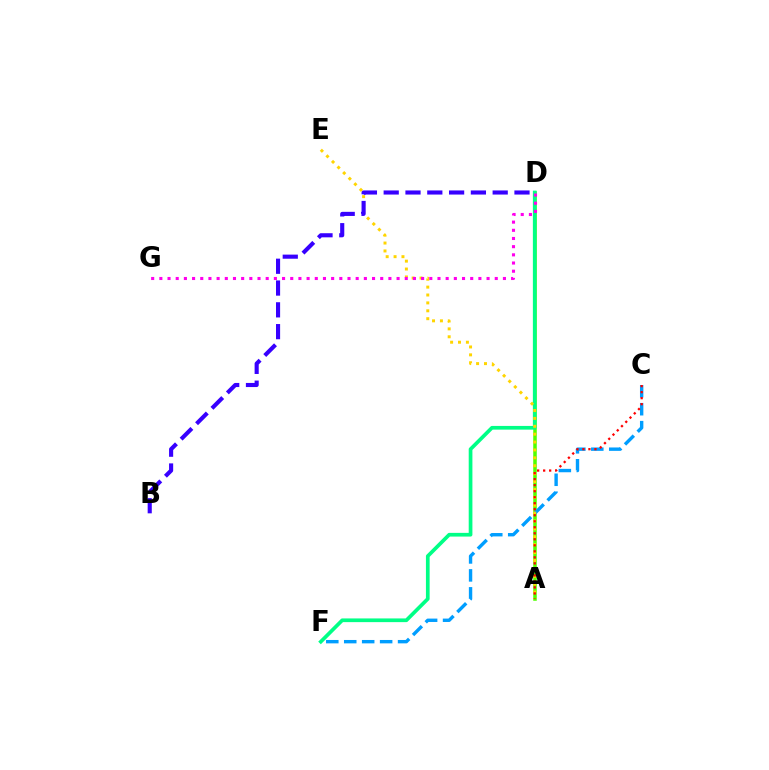{('A', 'D'): [{'color': '#4fff00', 'line_style': 'solid', 'thickness': 2.54}], ('C', 'F'): [{'color': '#009eff', 'line_style': 'dashed', 'thickness': 2.44}], ('D', 'F'): [{'color': '#00ff86', 'line_style': 'solid', 'thickness': 2.66}], ('A', 'E'): [{'color': '#ffd500', 'line_style': 'dotted', 'thickness': 2.14}], ('A', 'C'): [{'color': '#ff0000', 'line_style': 'dotted', 'thickness': 1.63}], ('D', 'G'): [{'color': '#ff00ed', 'line_style': 'dotted', 'thickness': 2.22}], ('B', 'D'): [{'color': '#3700ff', 'line_style': 'dashed', 'thickness': 2.96}]}